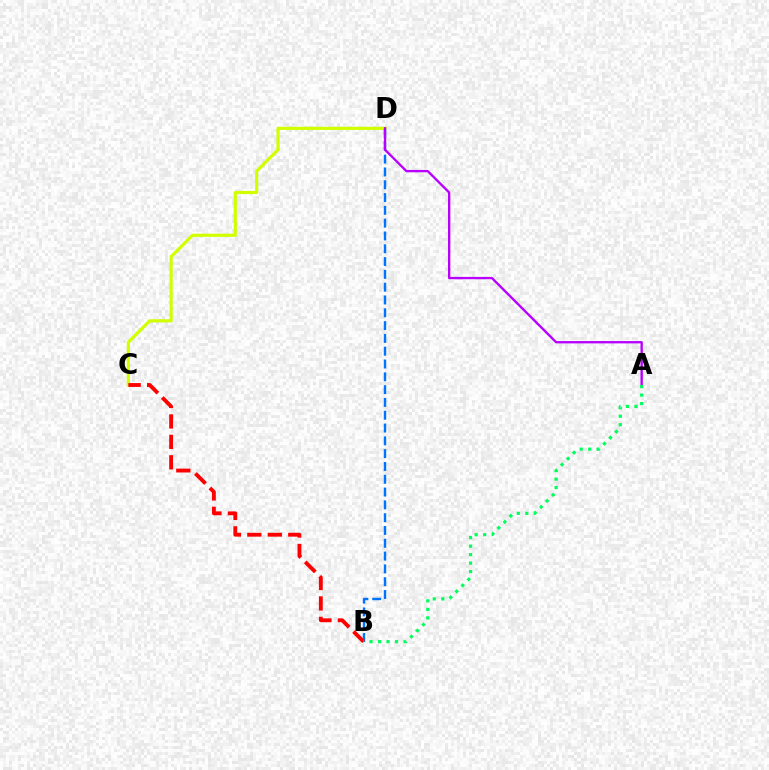{('C', 'D'): [{'color': '#d1ff00', 'line_style': 'solid', 'thickness': 2.3}], ('B', 'D'): [{'color': '#0074ff', 'line_style': 'dashed', 'thickness': 1.74}], ('B', 'C'): [{'color': '#ff0000', 'line_style': 'dashed', 'thickness': 2.78}], ('A', 'D'): [{'color': '#b900ff', 'line_style': 'solid', 'thickness': 1.68}], ('A', 'B'): [{'color': '#00ff5c', 'line_style': 'dotted', 'thickness': 2.31}]}